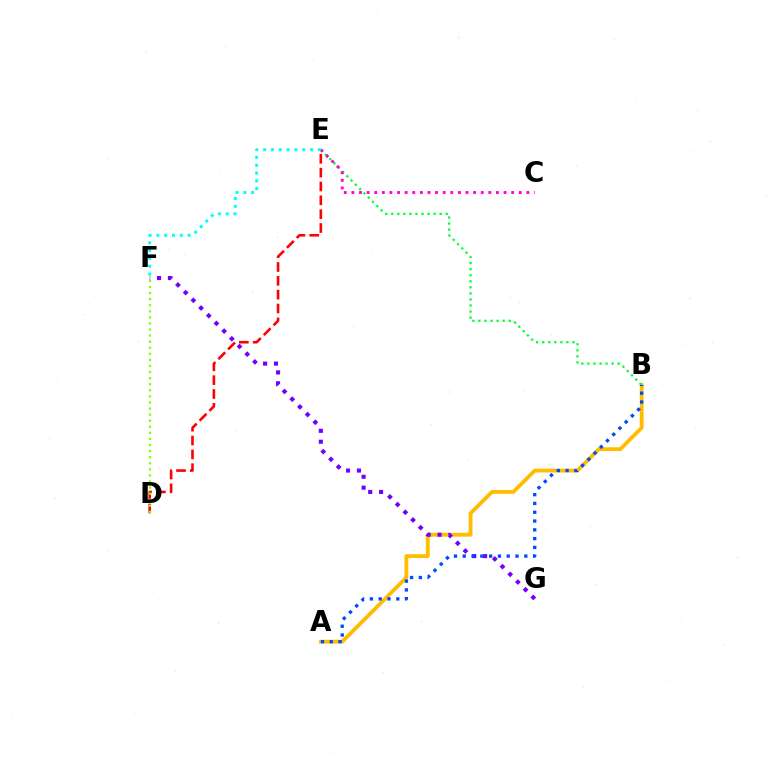{('A', 'B'): [{'color': '#ffbd00', 'line_style': 'solid', 'thickness': 2.76}, {'color': '#004bff', 'line_style': 'dotted', 'thickness': 2.39}], ('F', 'G'): [{'color': '#7200ff', 'line_style': 'dotted', 'thickness': 2.96}], ('D', 'E'): [{'color': '#ff0000', 'line_style': 'dashed', 'thickness': 1.88}], ('B', 'E'): [{'color': '#00ff39', 'line_style': 'dotted', 'thickness': 1.64}], ('D', 'F'): [{'color': '#84ff00', 'line_style': 'dotted', 'thickness': 1.65}], ('C', 'E'): [{'color': '#ff00cf', 'line_style': 'dotted', 'thickness': 2.07}], ('E', 'F'): [{'color': '#00fff6', 'line_style': 'dotted', 'thickness': 2.12}]}